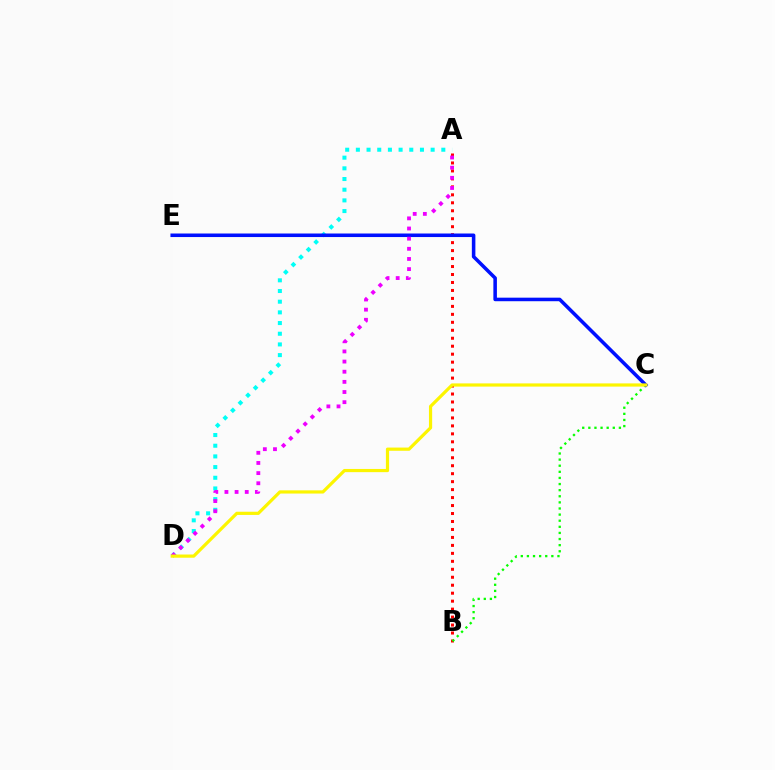{('A', 'B'): [{'color': '#ff0000', 'line_style': 'dotted', 'thickness': 2.16}], ('A', 'D'): [{'color': '#00fff6', 'line_style': 'dotted', 'thickness': 2.9}, {'color': '#ee00ff', 'line_style': 'dotted', 'thickness': 2.76}], ('B', 'C'): [{'color': '#08ff00', 'line_style': 'dotted', 'thickness': 1.66}], ('C', 'E'): [{'color': '#0010ff', 'line_style': 'solid', 'thickness': 2.55}], ('C', 'D'): [{'color': '#fcf500', 'line_style': 'solid', 'thickness': 2.31}]}